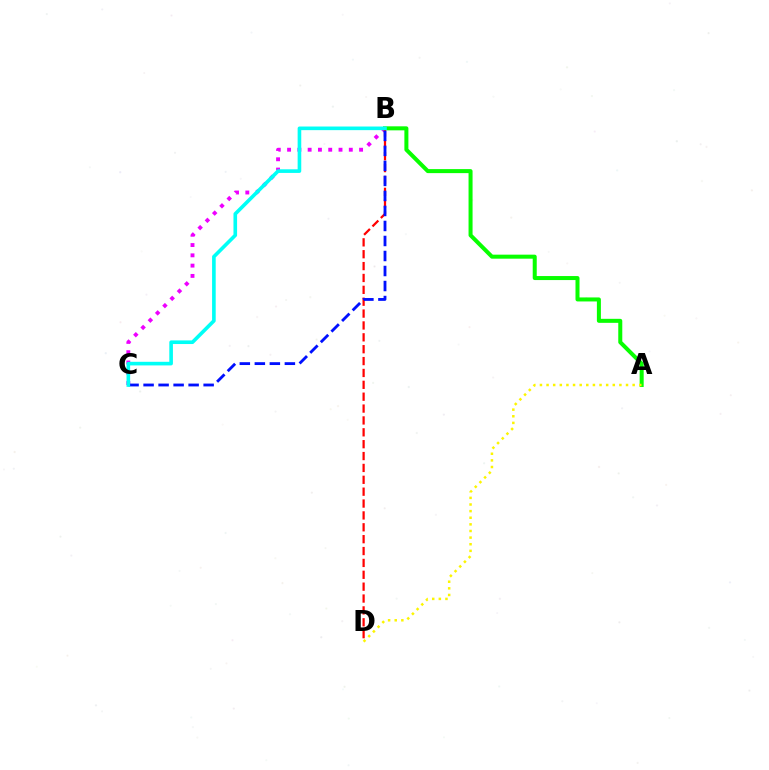{('B', 'C'): [{'color': '#ee00ff', 'line_style': 'dotted', 'thickness': 2.79}, {'color': '#0010ff', 'line_style': 'dashed', 'thickness': 2.04}, {'color': '#00fff6', 'line_style': 'solid', 'thickness': 2.61}], ('A', 'B'): [{'color': '#08ff00', 'line_style': 'solid', 'thickness': 2.89}], ('B', 'D'): [{'color': '#ff0000', 'line_style': 'dashed', 'thickness': 1.61}], ('A', 'D'): [{'color': '#fcf500', 'line_style': 'dotted', 'thickness': 1.8}]}